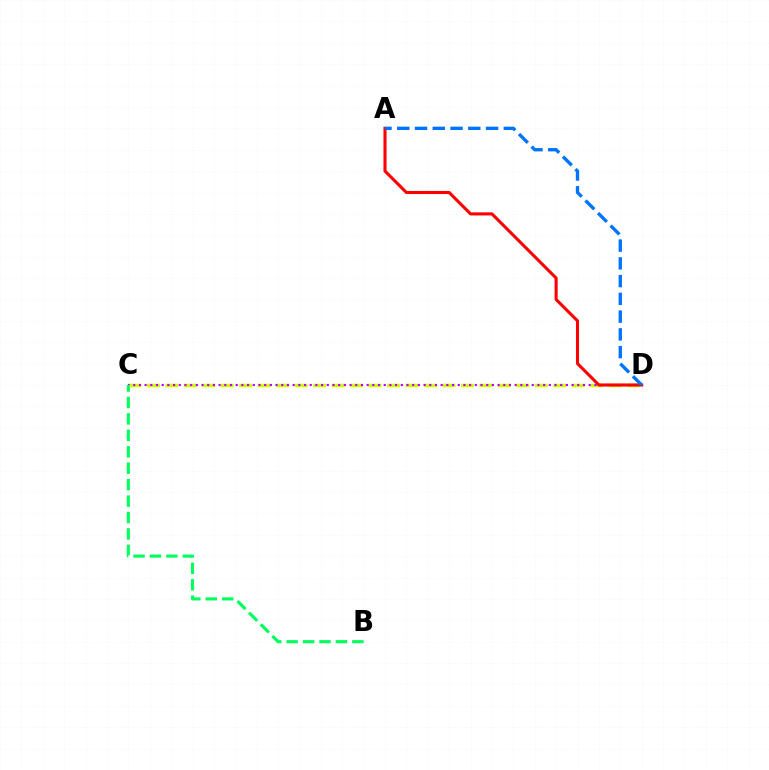{('C', 'D'): [{'color': '#d1ff00', 'line_style': 'dashed', 'thickness': 2.51}, {'color': '#b900ff', 'line_style': 'dotted', 'thickness': 1.55}], ('A', 'D'): [{'color': '#ff0000', 'line_style': 'solid', 'thickness': 2.22}, {'color': '#0074ff', 'line_style': 'dashed', 'thickness': 2.41}], ('B', 'C'): [{'color': '#00ff5c', 'line_style': 'dashed', 'thickness': 2.23}]}